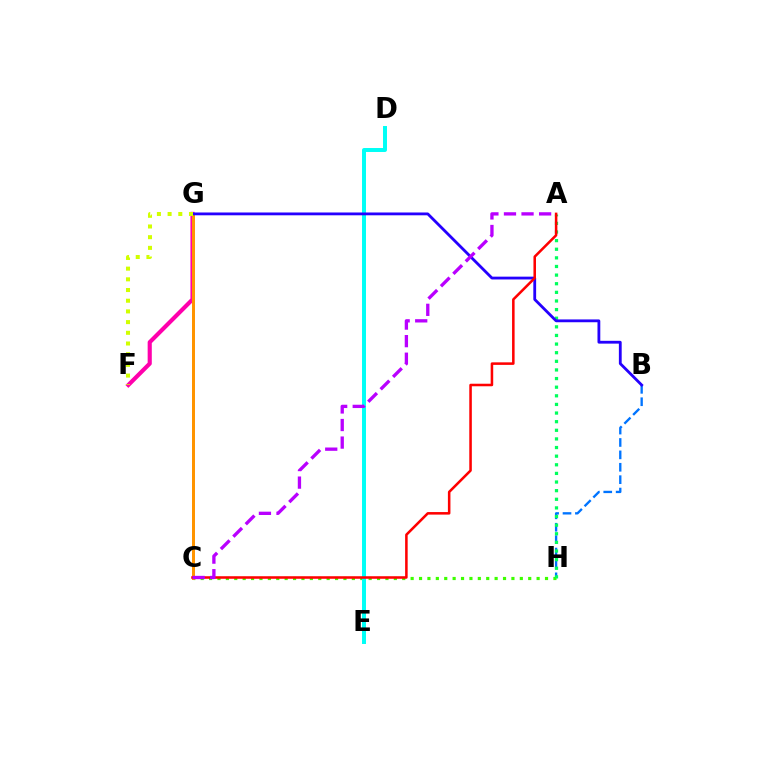{('C', 'H'): [{'color': '#3dff00', 'line_style': 'dotted', 'thickness': 2.28}], ('D', 'E'): [{'color': '#00fff6', 'line_style': 'solid', 'thickness': 2.85}], ('F', 'G'): [{'color': '#ff00ac', 'line_style': 'solid', 'thickness': 2.98}, {'color': '#d1ff00', 'line_style': 'dotted', 'thickness': 2.91}], ('B', 'H'): [{'color': '#0074ff', 'line_style': 'dashed', 'thickness': 1.68}], ('C', 'G'): [{'color': '#ff9400', 'line_style': 'solid', 'thickness': 2.16}], ('A', 'H'): [{'color': '#00ff5c', 'line_style': 'dotted', 'thickness': 2.34}], ('B', 'G'): [{'color': '#2500ff', 'line_style': 'solid', 'thickness': 2.02}], ('A', 'C'): [{'color': '#ff0000', 'line_style': 'solid', 'thickness': 1.83}, {'color': '#b900ff', 'line_style': 'dashed', 'thickness': 2.39}]}